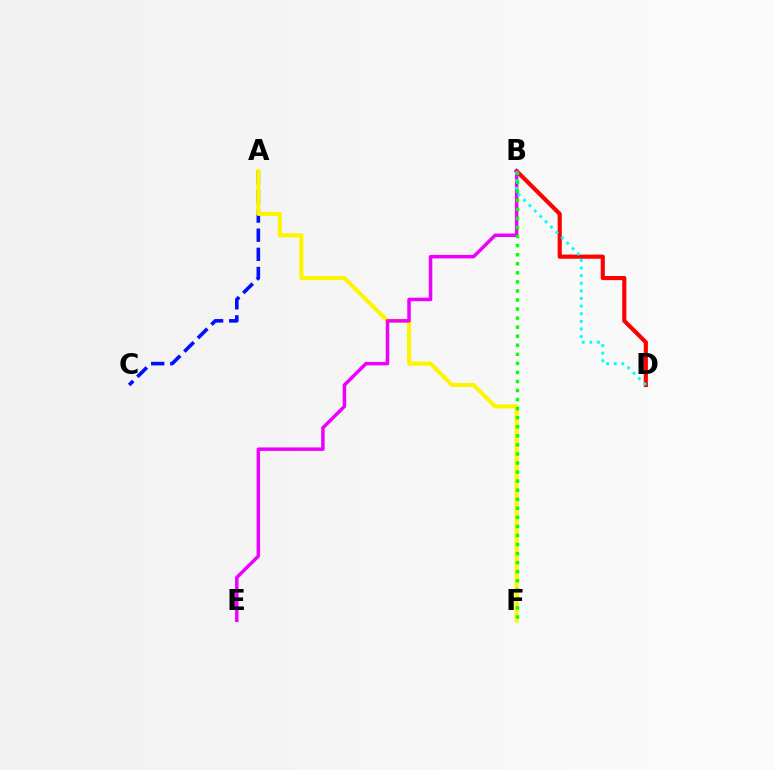{('A', 'C'): [{'color': '#0010ff', 'line_style': 'dashed', 'thickness': 2.6}], ('B', 'D'): [{'color': '#ff0000', 'line_style': 'solid', 'thickness': 2.97}, {'color': '#00fff6', 'line_style': 'dotted', 'thickness': 2.07}], ('A', 'F'): [{'color': '#fcf500', 'line_style': 'solid', 'thickness': 2.96}], ('B', 'E'): [{'color': '#ee00ff', 'line_style': 'solid', 'thickness': 2.51}], ('B', 'F'): [{'color': '#08ff00', 'line_style': 'dotted', 'thickness': 2.46}]}